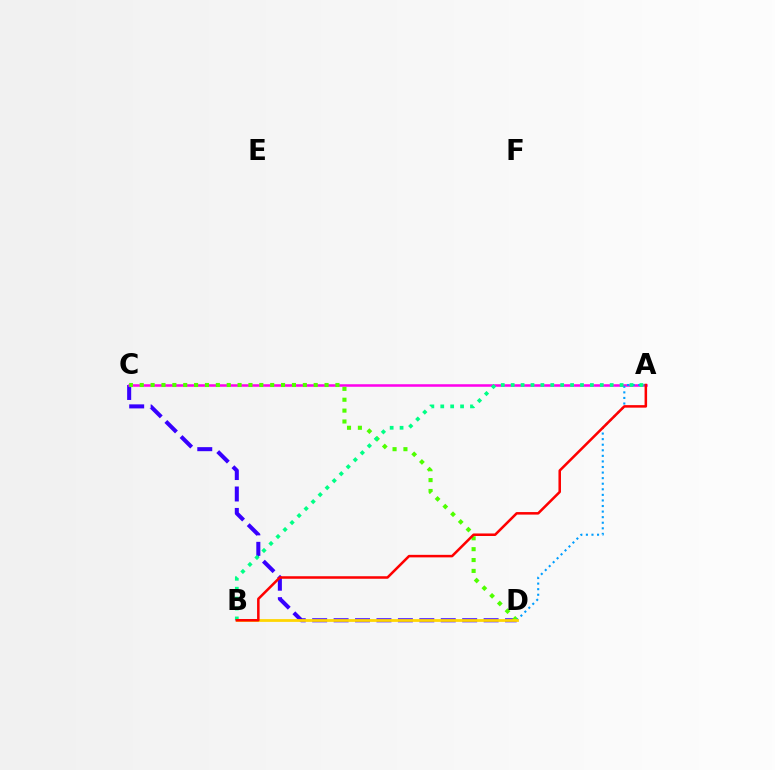{('C', 'D'): [{'color': '#3700ff', 'line_style': 'dashed', 'thickness': 2.91}, {'color': '#4fff00', 'line_style': 'dotted', 'thickness': 2.95}], ('A', 'C'): [{'color': '#ff00ed', 'line_style': 'solid', 'thickness': 1.82}], ('A', 'D'): [{'color': '#009eff', 'line_style': 'dotted', 'thickness': 1.51}], ('A', 'B'): [{'color': '#00ff86', 'line_style': 'dotted', 'thickness': 2.69}, {'color': '#ff0000', 'line_style': 'solid', 'thickness': 1.82}], ('B', 'D'): [{'color': '#ffd500', 'line_style': 'solid', 'thickness': 1.99}]}